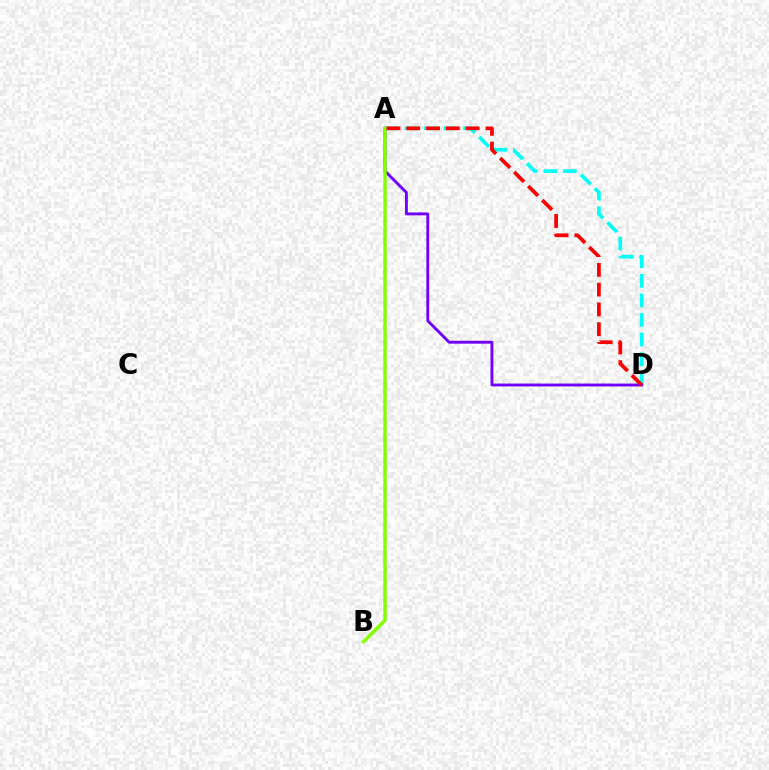{('A', 'D'): [{'color': '#00fff6', 'line_style': 'dashed', 'thickness': 2.66}, {'color': '#7200ff', 'line_style': 'solid', 'thickness': 2.08}, {'color': '#ff0000', 'line_style': 'dashed', 'thickness': 2.69}], ('A', 'B'): [{'color': '#84ff00', 'line_style': 'solid', 'thickness': 2.48}]}